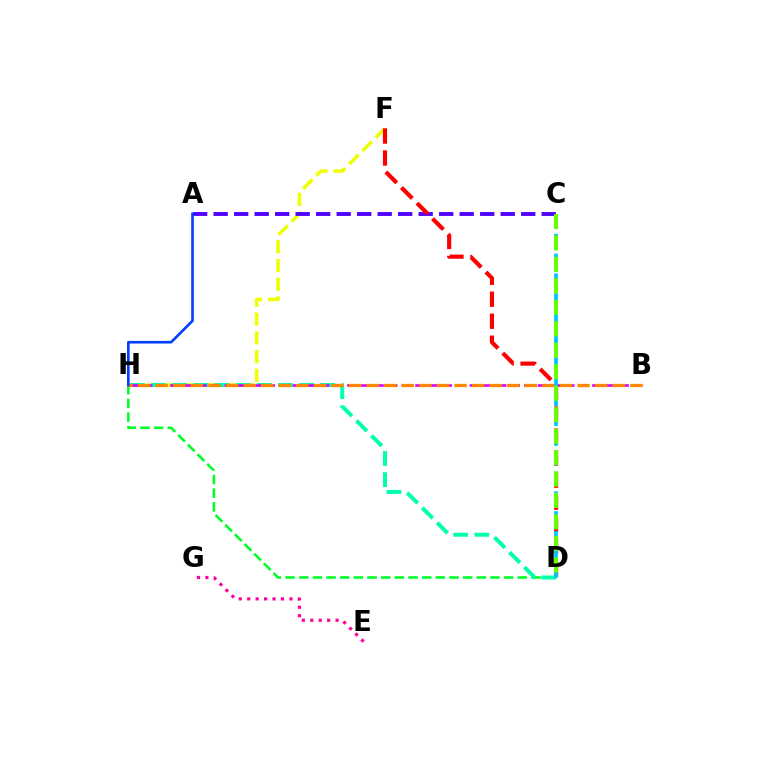{('F', 'H'): [{'color': '#eeff00', 'line_style': 'dashed', 'thickness': 2.55}], ('D', 'H'): [{'color': '#00ff27', 'line_style': 'dashed', 'thickness': 1.86}, {'color': '#00ffaf', 'line_style': 'dashed', 'thickness': 2.87}], ('B', 'H'): [{'color': '#d600ff', 'line_style': 'dashed', 'thickness': 1.85}, {'color': '#ff8800', 'line_style': 'dashed', 'thickness': 2.39}], ('A', 'C'): [{'color': '#4f00ff', 'line_style': 'dashed', 'thickness': 2.79}], ('D', 'F'): [{'color': '#ff0000', 'line_style': 'dashed', 'thickness': 2.99}], ('C', 'D'): [{'color': '#00c7ff', 'line_style': 'dashed', 'thickness': 2.69}, {'color': '#66ff00', 'line_style': 'dashed', 'thickness': 2.92}], ('E', 'G'): [{'color': '#ff00a0', 'line_style': 'dotted', 'thickness': 2.29}], ('A', 'H'): [{'color': '#003fff', 'line_style': 'solid', 'thickness': 1.89}]}